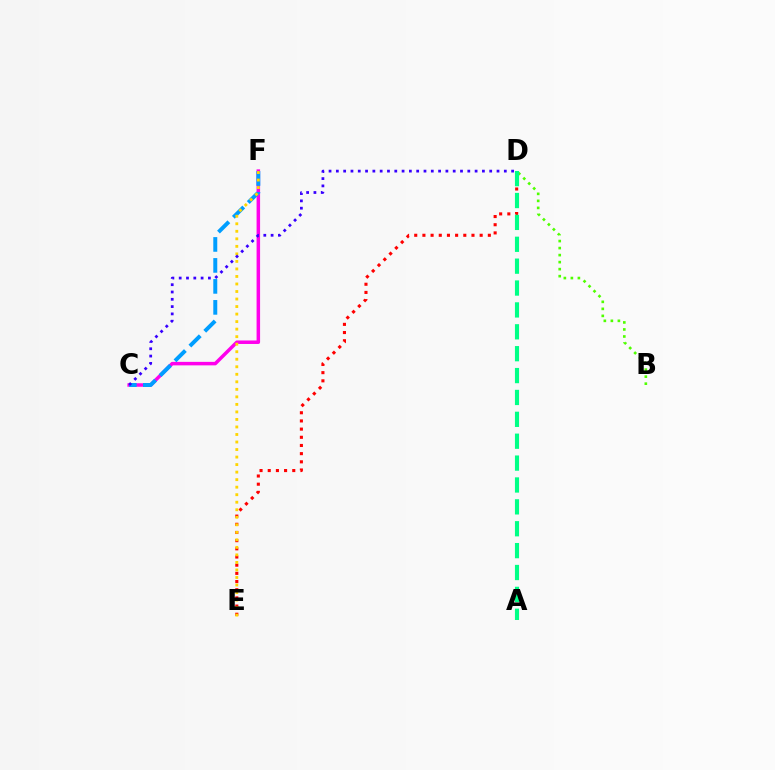{('D', 'E'): [{'color': '#ff0000', 'line_style': 'dotted', 'thickness': 2.22}], ('B', 'D'): [{'color': '#4fff00', 'line_style': 'dotted', 'thickness': 1.91}], ('C', 'F'): [{'color': '#ff00ed', 'line_style': 'solid', 'thickness': 2.52}, {'color': '#009eff', 'line_style': 'dashed', 'thickness': 2.85}], ('E', 'F'): [{'color': '#ffd500', 'line_style': 'dotted', 'thickness': 2.04}], ('A', 'D'): [{'color': '#00ff86', 'line_style': 'dashed', 'thickness': 2.97}], ('C', 'D'): [{'color': '#3700ff', 'line_style': 'dotted', 'thickness': 1.98}]}